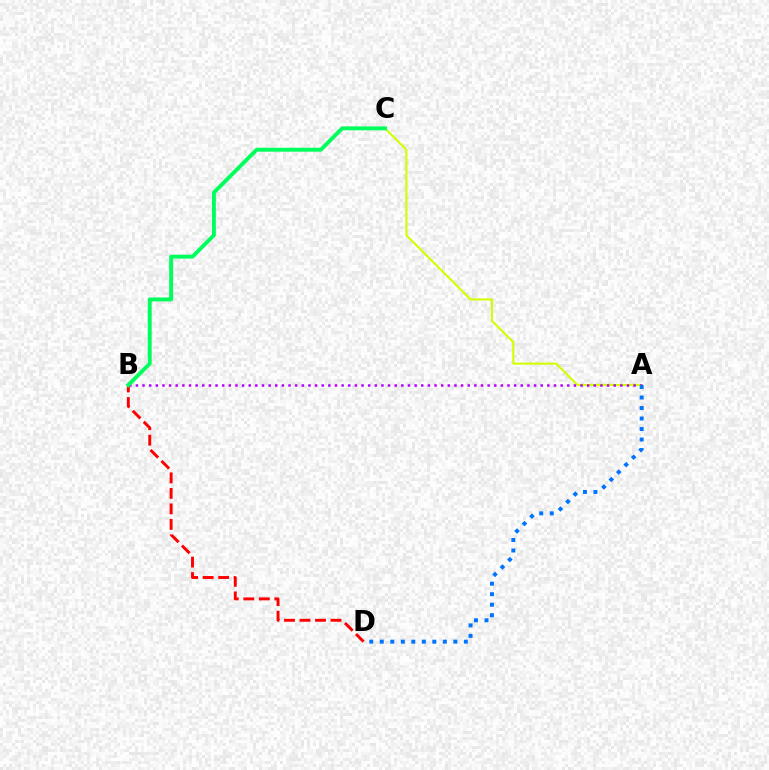{('B', 'D'): [{'color': '#ff0000', 'line_style': 'dashed', 'thickness': 2.11}], ('A', 'C'): [{'color': '#d1ff00', 'line_style': 'solid', 'thickness': 1.5}], ('A', 'B'): [{'color': '#b900ff', 'line_style': 'dotted', 'thickness': 1.8}], ('B', 'C'): [{'color': '#00ff5c', 'line_style': 'solid', 'thickness': 2.82}], ('A', 'D'): [{'color': '#0074ff', 'line_style': 'dotted', 'thickness': 2.86}]}